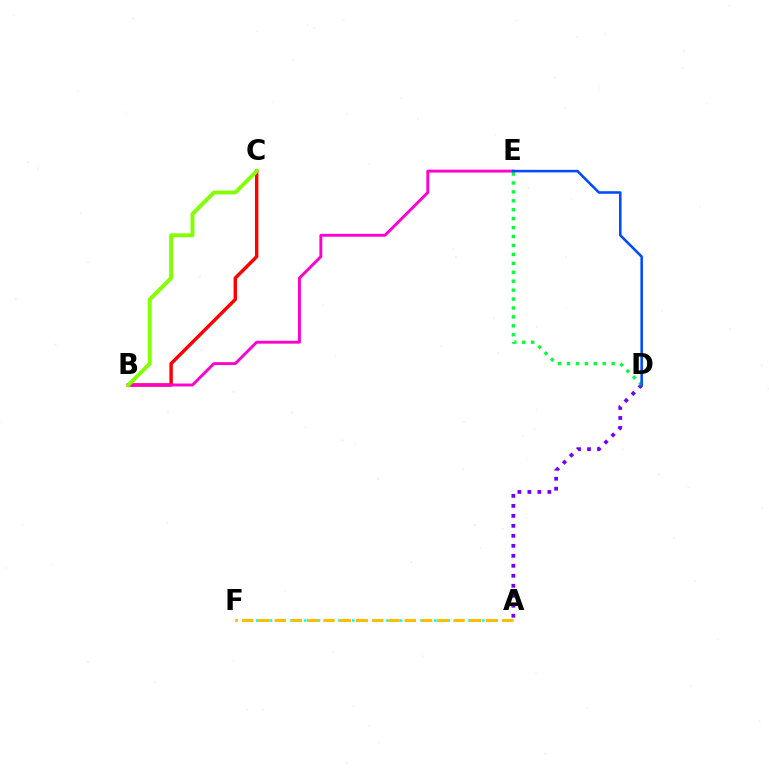{('B', 'C'): [{'color': '#ff0000', 'line_style': 'solid', 'thickness': 2.47}, {'color': '#84ff00', 'line_style': 'solid', 'thickness': 2.81}], ('A', 'F'): [{'color': '#00fff6', 'line_style': 'dotted', 'thickness': 1.86}, {'color': '#ffbd00', 'line_style': 'dashed', 'thickness': 2.21}], ('A', 'D'): [{'color': '#7200ff', 'line_style': 'dotted', 'thickness': 2.71}], ('B', 'E'): [{'color': '#ff00cf', 'line_style': 'solid', 'thickness': 2.08}], ('D', 'E'): [{'color': '#00ff39', 'line_style': 'dotted', 'thickness': 2.43}, {'color': '#004bff', 'line_style': 'solid', 'thickness': 1.85}]}